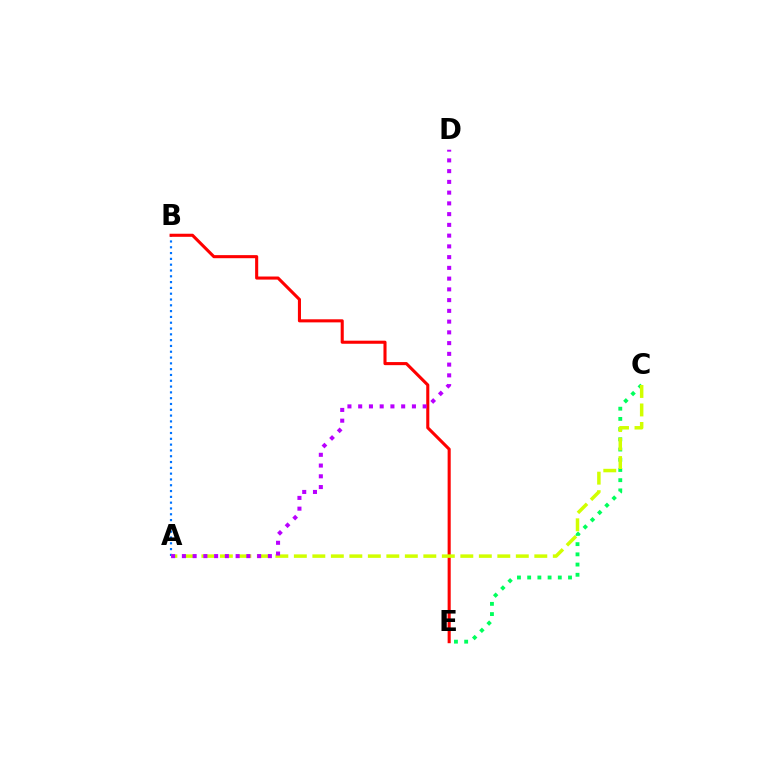{('A', 'B'): [{'color': '#0074ff', 'line_style': 'dotted', 'thickness': 1.58}], ('B', 'E'): [{'color': '#ff0000', 'line_style': 'solid', 'thickness': 2.22}], ('C', 'E'): [{'color': '#00ff5c', 'line_style': 'dotted', 'thickness': 2.77}], ('A', 'C'): [{'color': '#d1ff00', 'line_style': 'dashed', 'thickness': 2.51}], ('A', 'D'): [{'color': '#b900ff', 'line_style': 'dotted', 'thickness': 2.92}]}